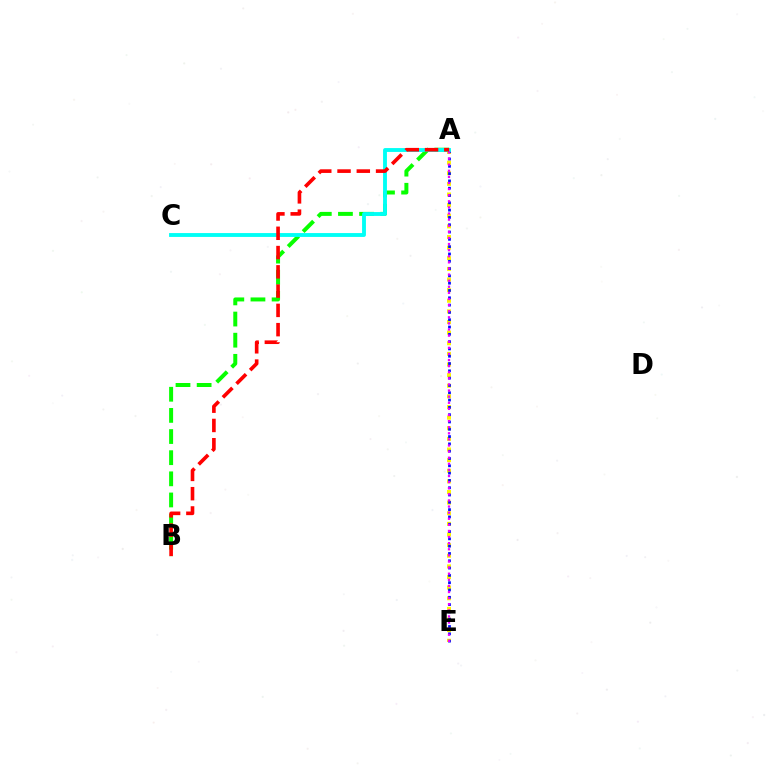{('A', 'E'): [{'color': '#fcf500', 'line_style': 'dotted', 'thickness': 2.89}, {'color': '#0010ff', 'line_style': 'dotted', 'thickness': 1.98}, {'color': '#ee00ff', 'line_style': 'dotted', 'thickness': 1.66}], ('A', 'B'): [{'color': '#08ff00', 'line_style': 'dashed', 'thickness': 2.87}, {'color': '#ff0000', 'line_style': 'dashed', 'thickness': 2.62}], ('A', 'C'): [{'color': '#00fff6', 'line_style': 'solid', 'thickness': 2.78}]}